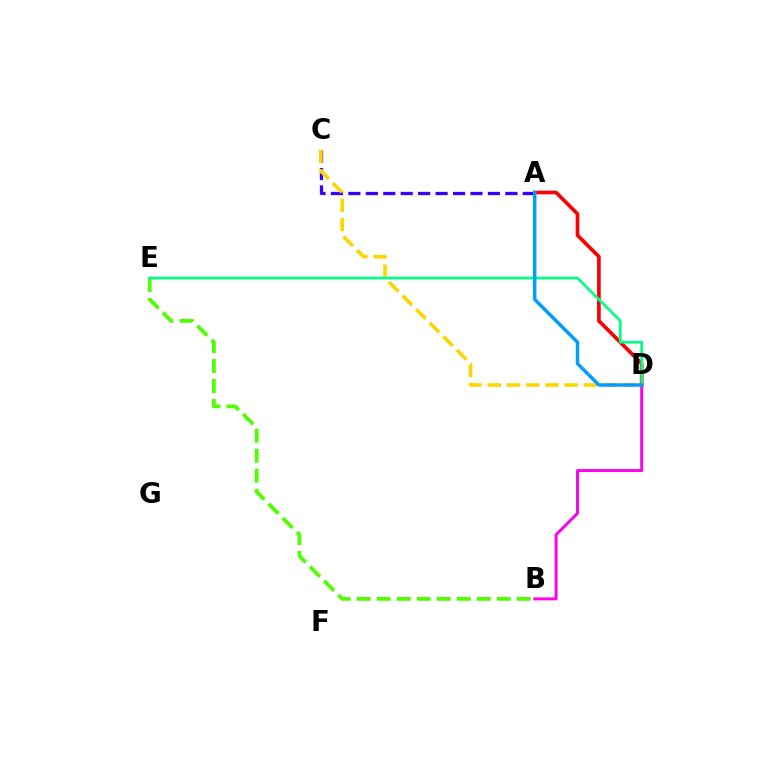{('B', 'E'): [{'color': '#4fff00', 'line_style': 'dashed', 'thickness': 2.72}], ('B', 'D'): [{'color': '#ff00ed', 'line_style': 'solid', 'thickness': 2.12}], ('A', 'C'): [{'color': '#3700ff', 'line_style': 'dashed', 'thickness': 2.37}], ('A', 'D'): [{'color': '#ff0000', 'line_style': 'solid', 'thickness': 2.65}, {'color': '#009eff', 'line_style': 'solid', 'thickness': 2.48}], ('C', 'D'): [{'color': '#ffd500', 'line_style': 'dashed', 'thickness': 2.61}], ('D', 'E'): [{'color': '#00ff86', 'line_style': 'solid', 'thickness': 1.95}]}